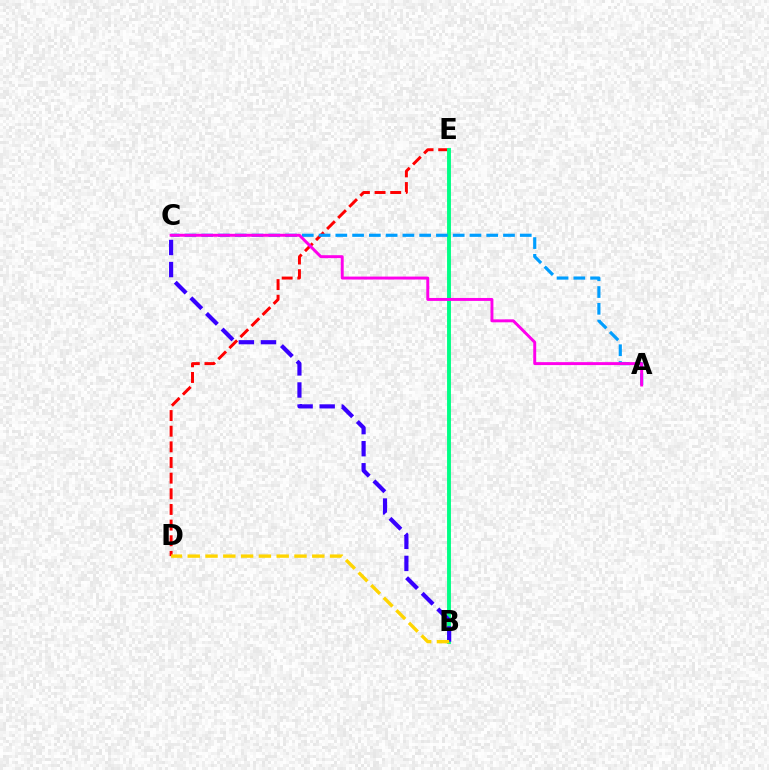{('D', 'E'): [{'color': '#ff0000', 'line_style': 'dashed', 'thickness': 2.13}], ('B', 'E'): [{'color': '#4fff00', 'line_style': 'dashed', 'thickness': 1.64}, {'color': '#00ff86', 'line_style': 'solid', 'thickness': 2.79}], ('B', 'C'): [{'color': '#3700ff', 'line_style': 'dashed', 'thickness': 3.0}], ('B', 'D'): [{'color': '#ffd500', 'line_style': 'dashed', 'thickness': 2.42}], ('A', 'C'): [{'color': '#009eff', 'line_style': 'dashed', 'thickness': 2.28}, {'color': '#ff00ed', 'line_style': 'solid', 'thickness': 2.12}]}